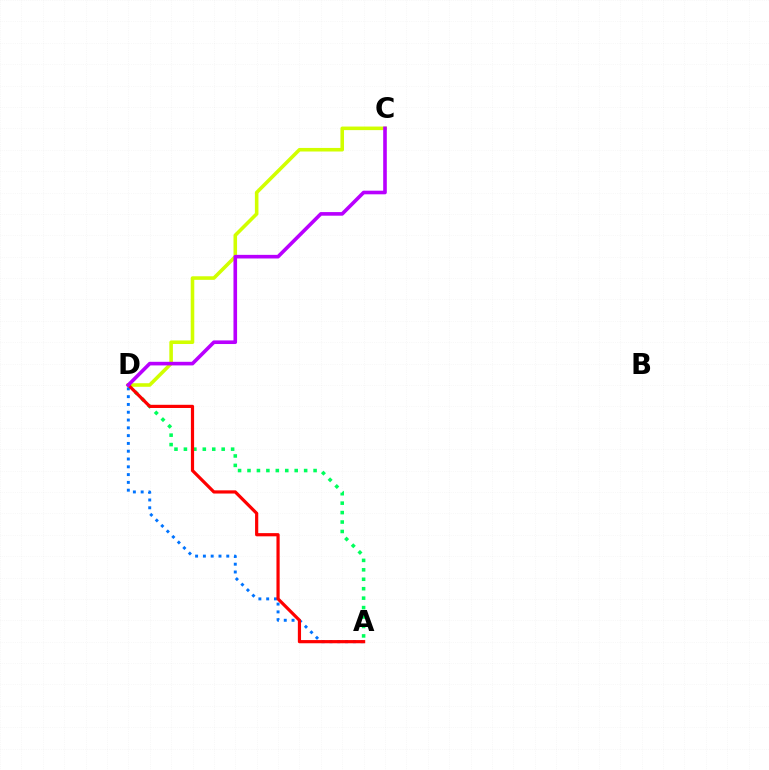{('A', 'D'): [{'color': '#00ff5c', 'line_style': 'dotted', 'thickness': 2.57}, {'color': '#0074ff', 'line_style': 'dotted', 'thickness': 2.12}, {'color': '#ff0000', 'line_style': 'solid', 'thickness': 2.3}], ('C', 'D'): [{'color': '#d1ff00', 'line_style': 'solid', 'thickness': 2.57}, {'color': '#b900ff', 'line_style': 'solid', 'thickness': 2.6}]}